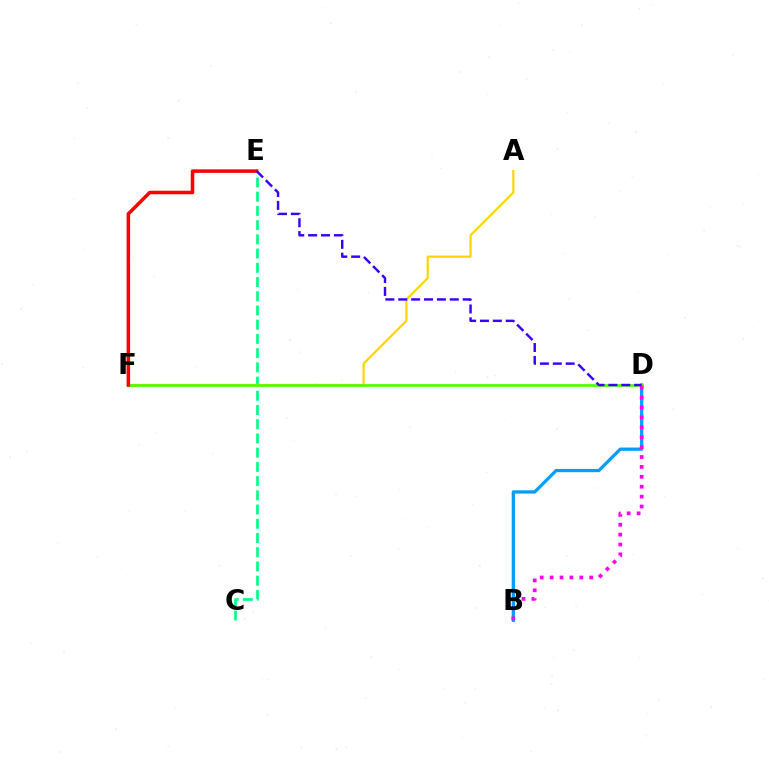{('C', 'E'): [{'color': '#00ff86', 'line_style': 'dashed', 'thickness': 1.93}], ('A', 'F'): [{'color': '#ffd500', 'line_style': 'solid', 'thickness': 1.6}], ('B', 'D'): [{'color': '#009eff', 'line_style': 'solid', 'thickness': 2.35}, {'color': '#ff00ed', 'line_style': 'dotted', 'thickness': 2.69}], ('D', 'F'): [{'color': '#4fff00', 'line_style': 'solid', 'thickness': 1.95}], ('E', 'F'): [{'color': '#ff0000', 'line_style': 'solid', 'thickness': 2.54}], ('D', 'E'): [{'color': '#3700ff', 'line_style': 'dashed', 'thickness': 1.75}]}